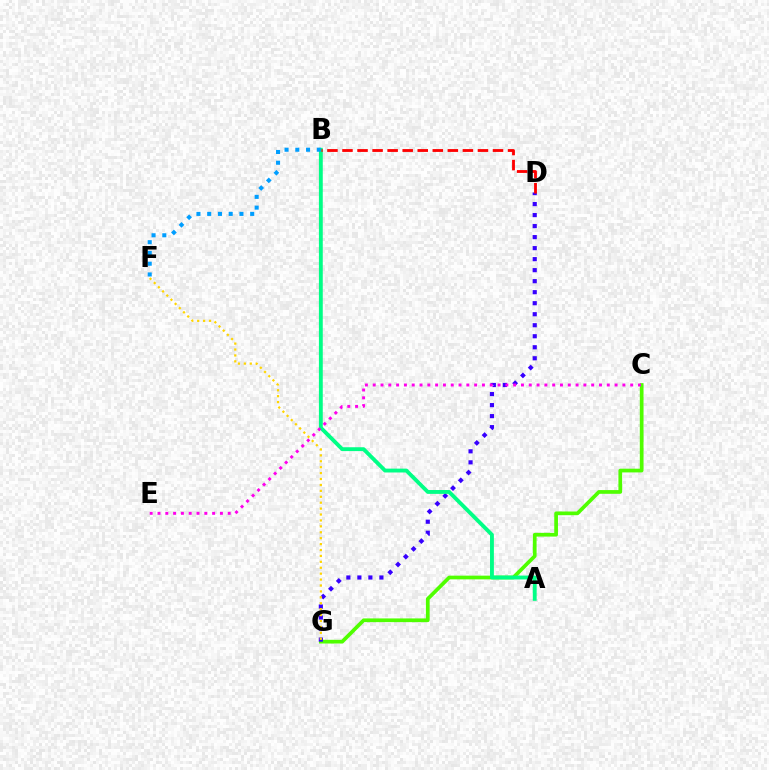{('C', 'G'): [{'color': '#4fff00', 'line_style': 'solid', 'thickness': 2.67}], ('D', 'G'): [{'color': '#3700ff', 'line_style': 'dotted', 'thickness': 2.99}], ('A', 'B'): [{'color': '#00ff86', 'line_style': 'solid', 'thickness': 2.78}], ('B', 'F'): [{'color': '#009eff', 'line_style': 'dotted', 'thickness': 2.92}], ('B', 'D'): [{'color': '#ff0000', 'line_style': 'dashed', 'thickness': 2.04}], ('C', 'E'): [{'color': '#ff00ed', 'line_style': 'dotted', 'thickness': 2.12}], ('F', 'G'): [{'color': '#ffd500', 'line_style': 'dotted', 'thickness': 1.61}]}